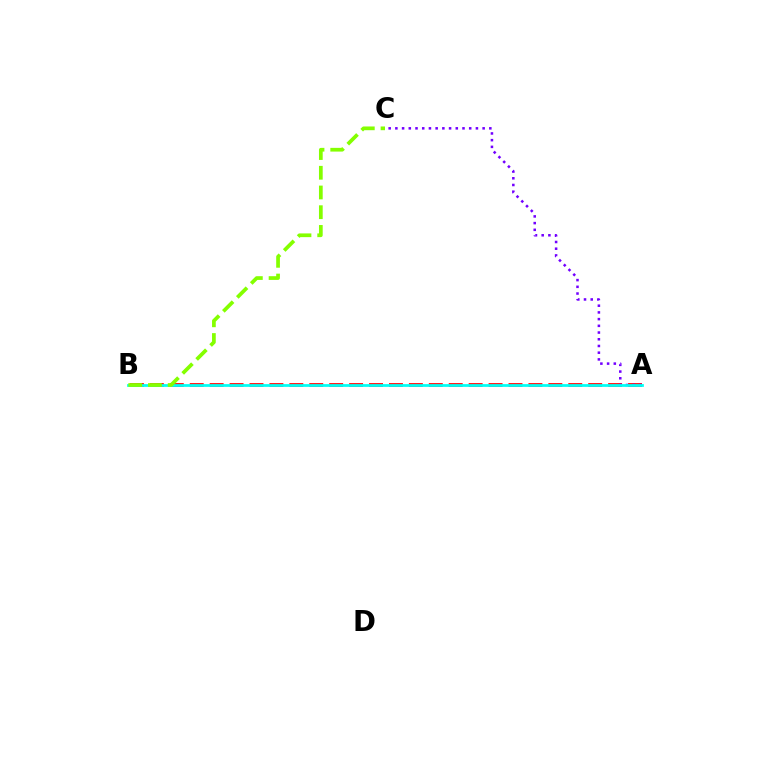{('A', 'B'): [{'color': '#ff0000', 'line_style': 'dashed', 'thickness': 2.71}, {'color': '#00fff6', 'line_style': 'solid', 'thickness': 1.99}], ('A', 'C'): [{'color': '#7200ff', 'line_style': 'dotted', 'thickness': 1.82}], ('B', 'C'): [{'color': '#84ff00', 'line_style': 'dashed', 'thickness': 2.68}]}